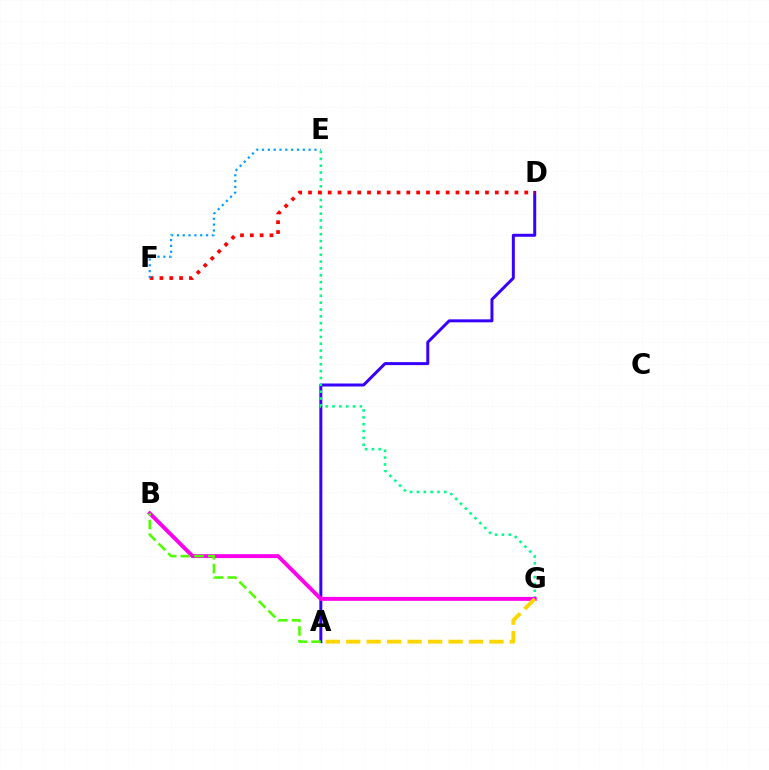{('A', 'D'): [{'color': '#3700ff', 'line_style': 'solid', 'thickness': 2.14}], ('E', 'G'): [{'color': '#00ff86', 'line_style': 'dotted', 'thickness': 1.86}], ('B', 'G'): [{'color': '#ff00ed', 'line_style': 'solid', 'thickness': 2.81}], ('A', 'B'): [{'color': '#4fff00', 'line_style': 'dashed', 'thickness': 1.86}], ('D', 'F'): [{'color': '#ff0000', 'line_style': 'dotted', 'thickness': 2.67}], ('A', 'G'): [{'color': '#ffd500', 'line_style': 'dashed', 'thickness': 2.78}], ('E', 'F'): [{'color': '#009eff', 'line_style': 'dotted', 'thickness': 1.58}]}